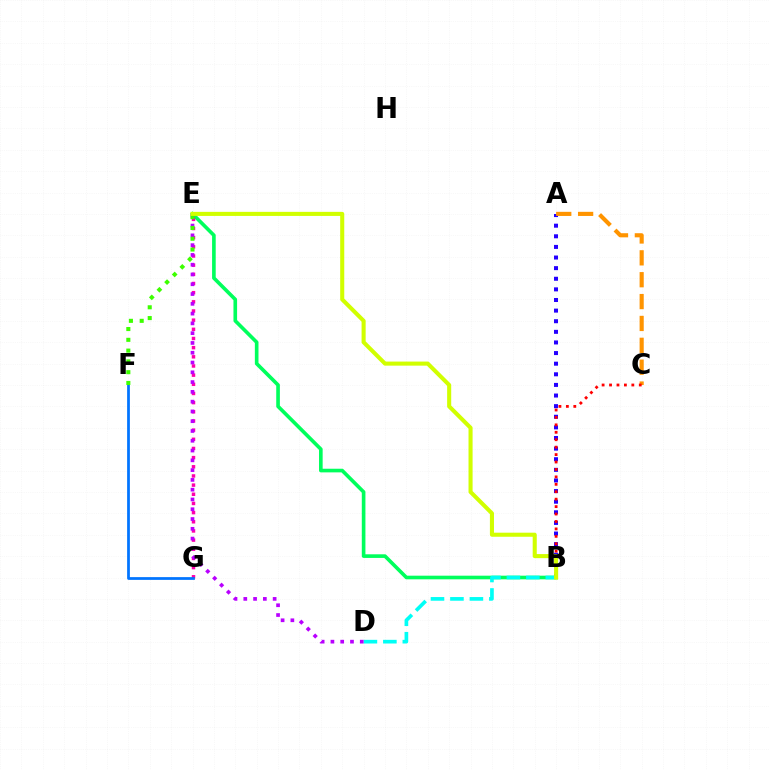{('B', 'E'): [{'color': '#00ff5c', 'line_style': 'solid', 'thickness': 2.62}, {'color': '#d1ff00', 'line_style': 'solid', 'thickness': 2.93}], ('E', 'G'): [{'color': '#ff00ac', 'line_style': 'dotted', 'thickness': 2.49}], ('A', 'B'): [{'color': '#2500ff', 'line_style': 'dotted', 'thickness': 2.88}], ('A', 'C'): [{'color': '#ff9400', 'line_style': 'dashed', 'thickness': 2.97}], ('B', 'D'): [{'color': '#00fff6', 'line_style': 'dashed', 'thickness': 2.64}], ('D', 'E'): [{'color': '#b900ff', 'line_style': 'dotted', 'thickness': 2.66}], ('F', 'G'): [{'color': '#0074ff', 'line_style': 'solid', 'thickness': 1.98}], ('B', 'C'): [{'color': '#ff0000', 'line_style': 'dotted', 'thickness': 2.02}], ('E', 'F'): [{'color': '#3dff00', 'line_style': 'dotted', 'thickness': 2.93}]}